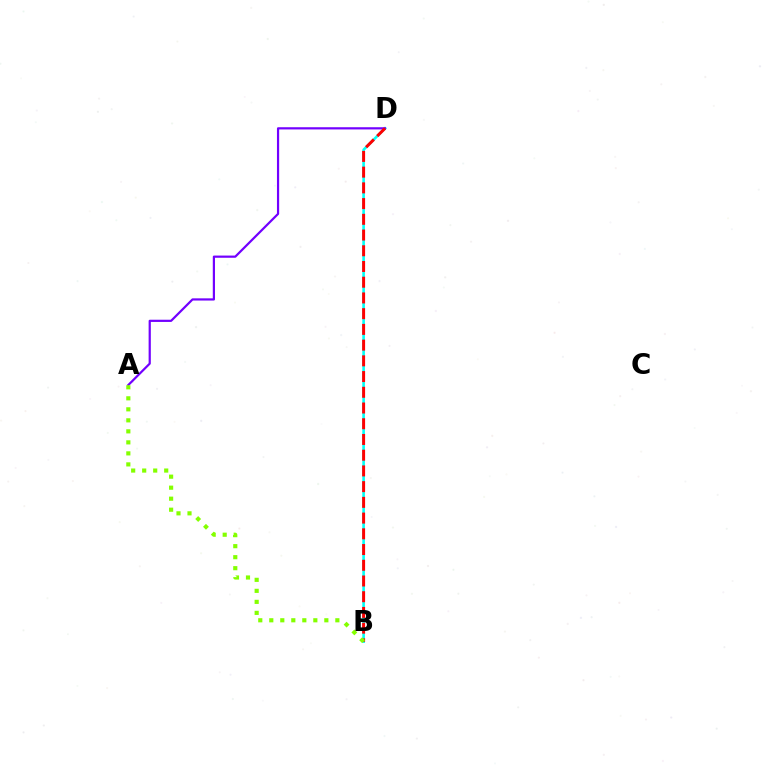{('B', 'D'): [{'color': '#00fff6', 'line_style': 'solid', 'thickness': 1.87}, {'color': '#ff0000', 'line_style': 'dashed', 'thickness': 2.14}], ('A', 'D'): [{'color': '#7200ff', 'line_style': 'solid', 'thickness': 1.59}], ('A', 'B'): [{'color': '#84ff00', 'line_style': 'dotted', 'thickness': 2.99}]}